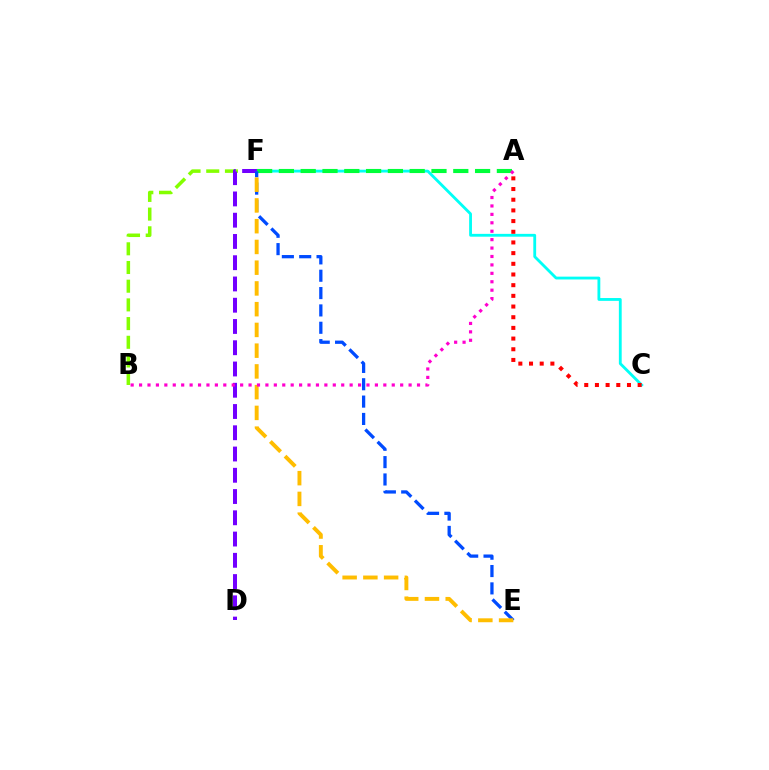{('C', 'F'): [{'color': '#00fff6', 'line_style': 'solid', 'thickness': 2.04}], ('A', 'F'): [{'color': '#00ff39', 'line_style': 'dashed', 'thickness': 2.96}], ('B', 'F'): [{'color': '#84ff00', 'line_style': 'dashed', 'thickness': 2.54}], ('D', 'F'): [{'color': '#7200ff', 'line_style': 'dashed', 'thickness': 2.89}], ('A', 'C'): [{'color': '#ff0000', 'line_style': 'dotted', 'thickness': 2.9}], ('E', 'F'): [{'color': '#004bff', 'line_style': 'dashed', 'thickness': 2.36}, {'color': '#ffbd00', 'line_style': 'dashed', 'thickness': 2.82}], ('A', 'B'): [{'color': '#ff00cf', 'line_style': 'dotted', 'thickness': 2.29}]}